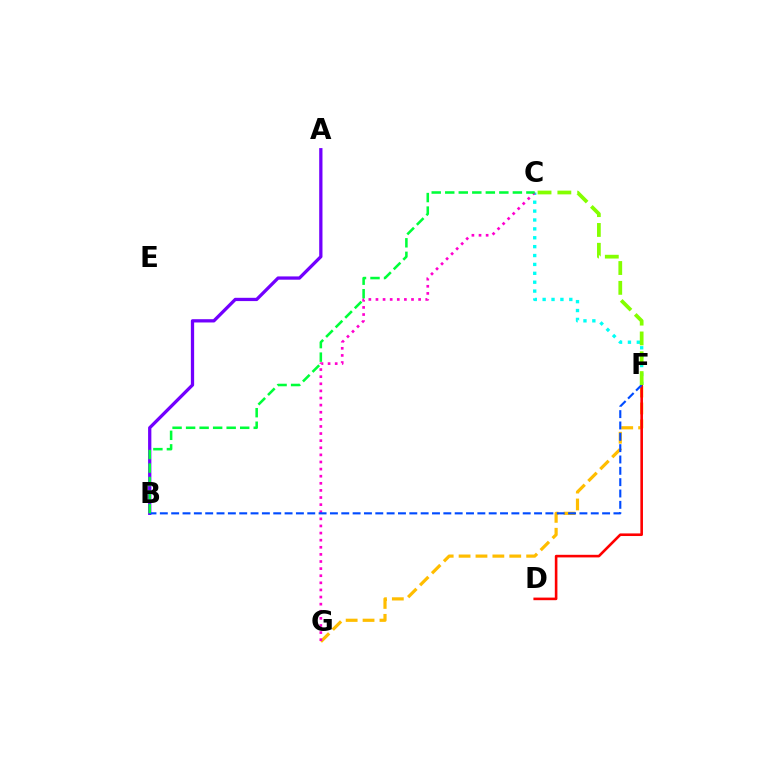{('F', 'G'): [{'color': '#ffbd00', 'line_style': 'dashed', 'thickness': 2.29}], ('C', 'F'): [{'color': '#00fff6', 'line_style': 'dotted', 'thickness': 2.41}, {'color': '#84ff00', 'line_style': 'dashed', 'thickness': 2.69}], ('C', 'G'): [{'color': '#ff00cf', 'line_style': 'dotted', 'thickness': 1.93}], ('A', 'B'): [{'color': '#7200ff', 'line_style': 'solid', 'thickness': 2.36}], ('D', 'F'): [{'color': '#ff0000', 'line_style': 'solid', 'thickness': 1.88}], ('B', 'F'): [{'color': '#004bff', 'line_style': 'dashed', 'thickness': 1.54}], ('B', 'C'): [{'color': '#00ff39', 'line_style': 'dashed', 'thickness': 1.84}]}